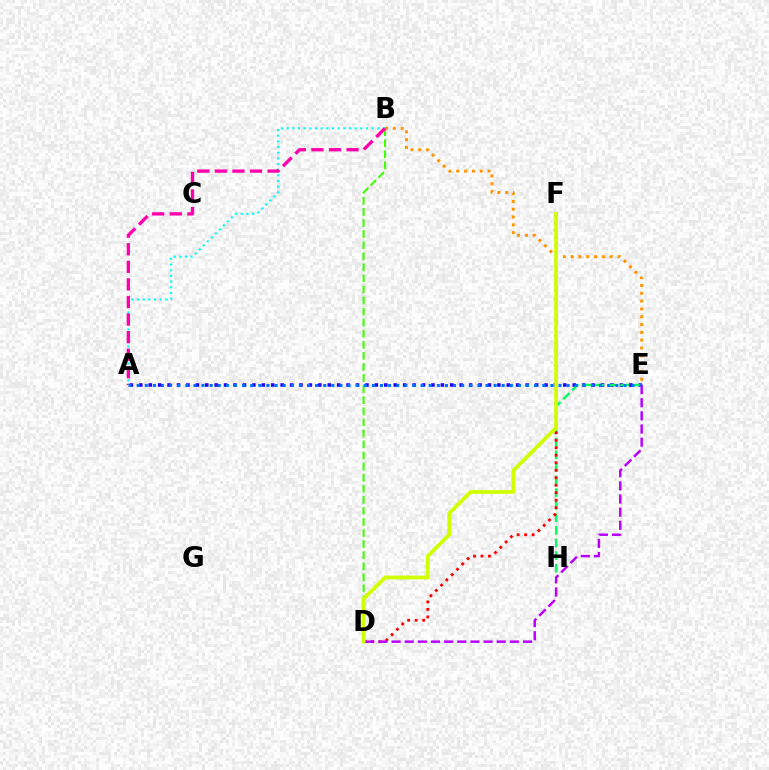{('A', 'E'): [{'color': '#2500ff', 'line_style': 'dotted', 'thickness': 2.56}, {'color': '#0074ff', 'line_style': 'dotted', 'thickness': 2.2}], ('A', 'B'): [{'color': '#00fff6', 'line_style': 'dotted', 'thickness': 1.54}, {'color': '#ff00ac', 'line_style': 'dashed', 'thickness': 2.39}], ('B', 'E'): [{'color': '#ff9400', 'line_style': 'dotted', 'thickness': 2.12}], ('E', 'H'): [{'color': '#00ff5c', 'line_style': 'dashed', 'thickness': 1.71}], ('B', 'D'): [{'color': '#3dff00', 'line_style': 'dashed', 'thickness': 1.5}], ('D', 'F'): [{'color': '#ff0000', 'line_style': 'dotted', 'thickness': 2.04}, {'color': '#d1ff00', 'line_style': 'solid', 'thickness': 2.72}], ('D', 'E'): [{'color': '#b900ff', 'line_style': 'dashed', 'thickness': 1.79}]}